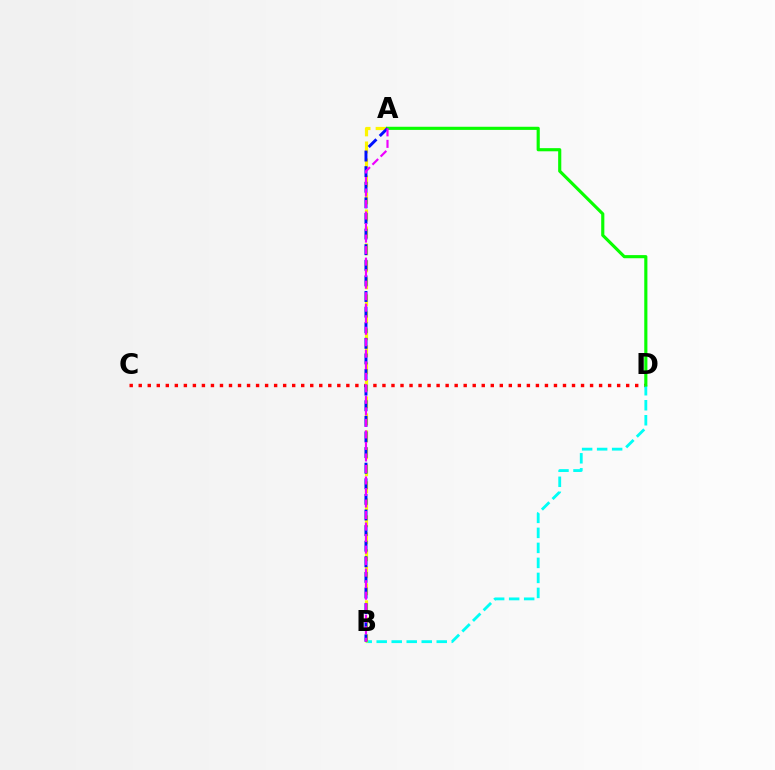{('C', 'D'): [{'color': '#ff0000', 'line_style': 'dotted', 'thickness': 2.45}], ('B', 'D'): [{'color': '#00fff6', 'line_style': 'dashed', 'thickness': 2.04}], ('A', 'B'): [{'color': '#fcf500', 'line_style': 'dashed', 'thickness': 2.31}, {'color': '#0010ff', 'line_style': 'dashed', 'thickness': 2.12}, {'color': '#ee00ff', 'line_style': 'dashed', 'thickness': 1.56}], ('A', 'D'): [{'color': '#08ff00', 'line_style': 'solid', 'thickness': 2.26}]}